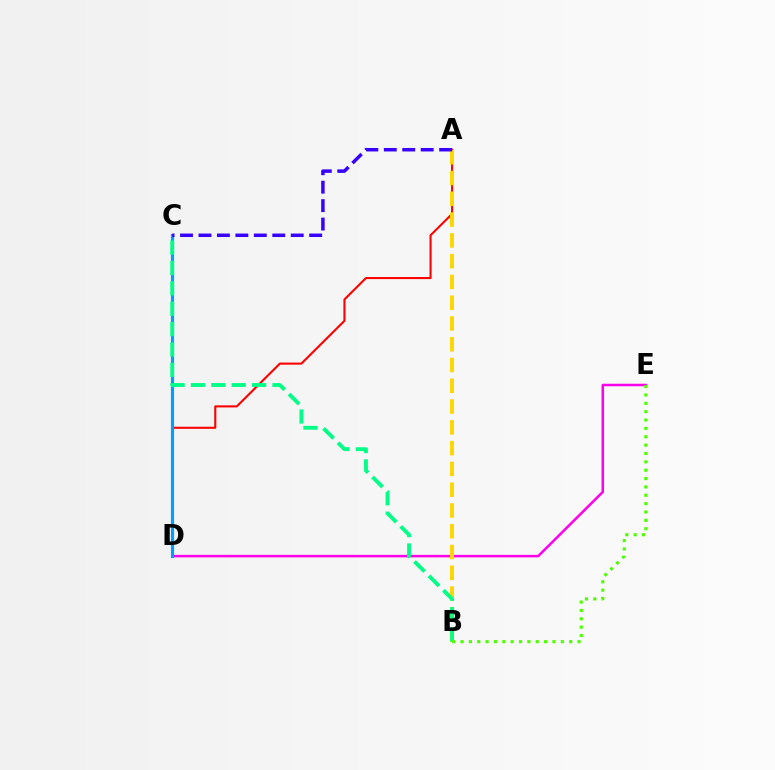{('A', 'D'): [{'color': '#ff0000', 'line_style': 'solid', 'thickness': 1.51}], ('D', 'E'): [{'color': '#ff00ed', 'line_style': 'solid', 'thickness': 1.81}], ('A', 'B'): [{'color': '#ffd500', 'line_style': 'dashed', 'thickness': 2.82}], ('C', 'D'): [{'color': '#009eff', 'line_style': 'solid', 'thickness': 2.26}], ('B', 'C'): [{'color': '#00ff86', 'line_style': 'dashed', 'thickness': 2.77}], ('A', 'C'): [{'color': '#3700ff', 'line_style': 'dashed', 'thickness': 2.51}], ('B', 'E'): [{'color': '#4fff00', 'line_style': 'dotted', 'thickness': 2.27}]}